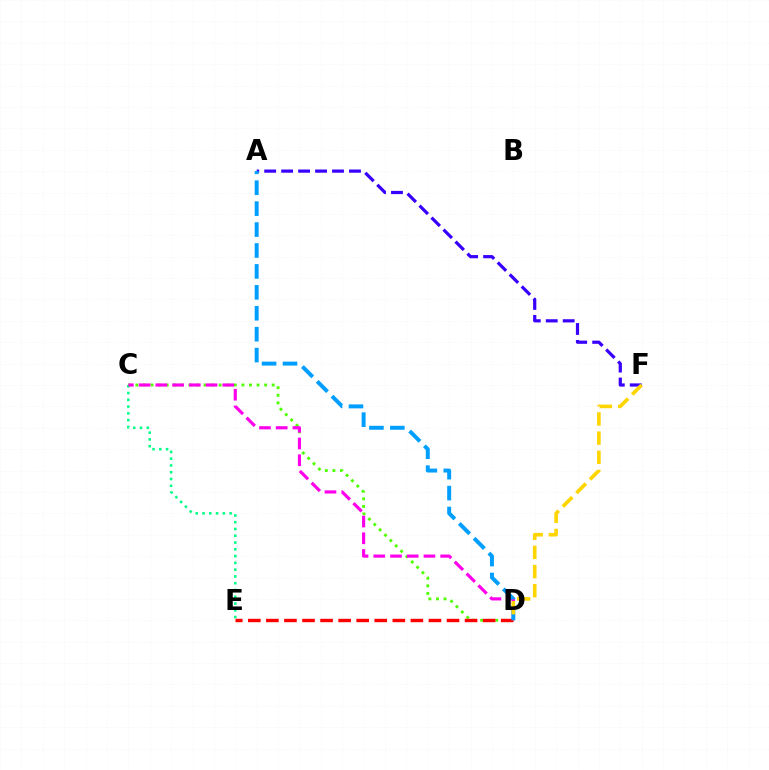{('C', 'E'): [{'color': '#00ff86', 'line_style': 'dotted', 'thickness': 1.84}], ('C', 'D'): [{'color': '#4fff00', 'line_style': 'dotted', 'thickness': 2.06}, {'color': '#ff00ed', 'line_style': 'dashed', 'thickness': 2.27}], ('D', 'E'): [{'color': '#ff0000', 'line_style': 'dashed', 'thickness': 2.45}], ('A', 'F'): [{'color': '#3700ff', 'line_style': 'dashed', 'thickness': 2.3}], ('A', 'D'): [{'color': '#009eff', 'line_style': 'dashed', 'thickness': 2.84}], ('D', 'F'): [{'color': '#ffd500', 'line_style': 'dashed', 'thickness': 2.6}]}